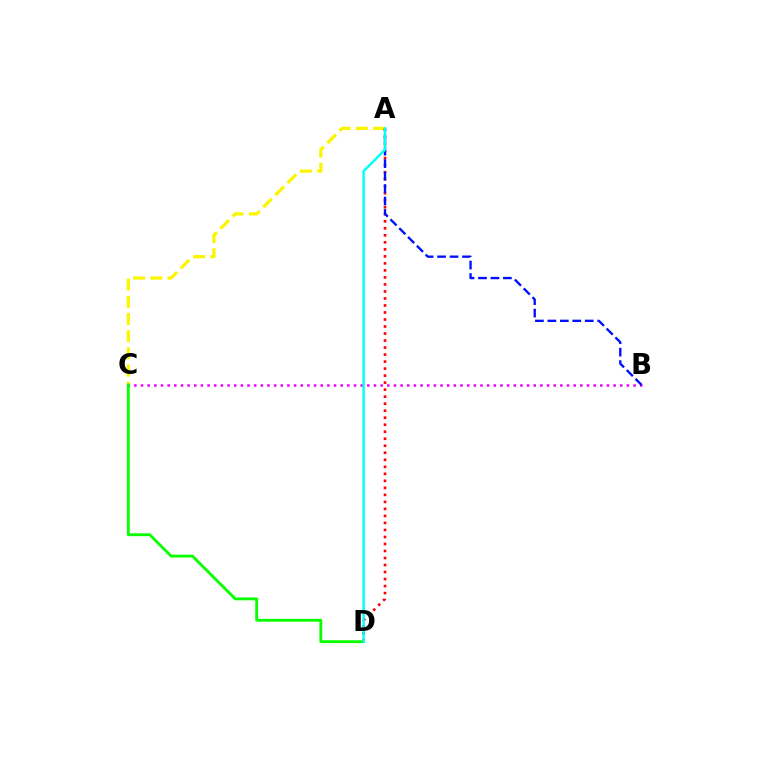{('A', 'C'): [{'color': '#fcf500', 'line_style': 'dashed', 'thickness': 2.34}], ('B', 'C'): [{'color': '#ee00ff', 'line_style': 'dotted', 'thickness': 1.81}], ('A', 'D'): [{'color': '#ff0000', 'line_style': 'dotted', 'thickness': 1.91}, {'color': '#00fff6', 'line_style': 'solid', 'thickness': 1.73}], ('A', 'B'): [{'color': '#0010ff', 'line_style': 'dashed', 'thickness': 1.69}], ('C', 'D'): [{'color': '#08ff00', 'line_style': 'solid', 'thickness': 2.05}]}